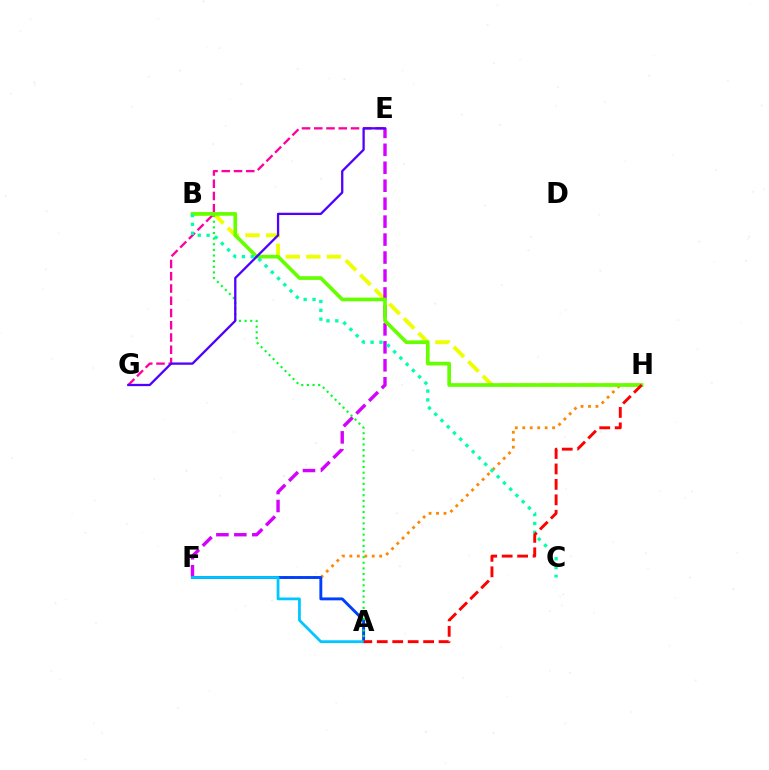{('F', 'H'): [{'color': '#ff8800', 'line_style': 'dotted', 'thickness': 2.03}], ('E', 'G'): [{'color': '#ff00a0', 'line_style': 'dashed', 'thickness': 1.66}, {'color': '#4f00ff', 'line_style': 'solid', 'thickness': 1.65}], ('B', 'H'): [{'color': '#eeff00', 'line_style': 'dashed', 'thickness': 2.79}, {'color': '#66ff00', 'line_style': 'solid', 'thickness': 2.65}], ('A', 'F'): [{'color': '#003fff', 'line_style': 'solid', 'thickness': 2.08}, {'color': '#00c7ff', 'line_style': 'solid', 'thickness': 2.0}], ('E', 'F'): [{'color': '#d600ff', 'line_style': 'dashed', 'thickness': 2.44}], ('A', 'B'): [{'color': '#00ff27', 'line_style': 'dotted', 'thickness': 1.53}], ('B', 'C'): [{'color': '#00ffaf', 'line_style': 'dotted', 'thickness': 2.4}], ('A', 'H'): [{'color': '#ff0000', 'line_style': 'dashed', 'thickness': 2.1}]}